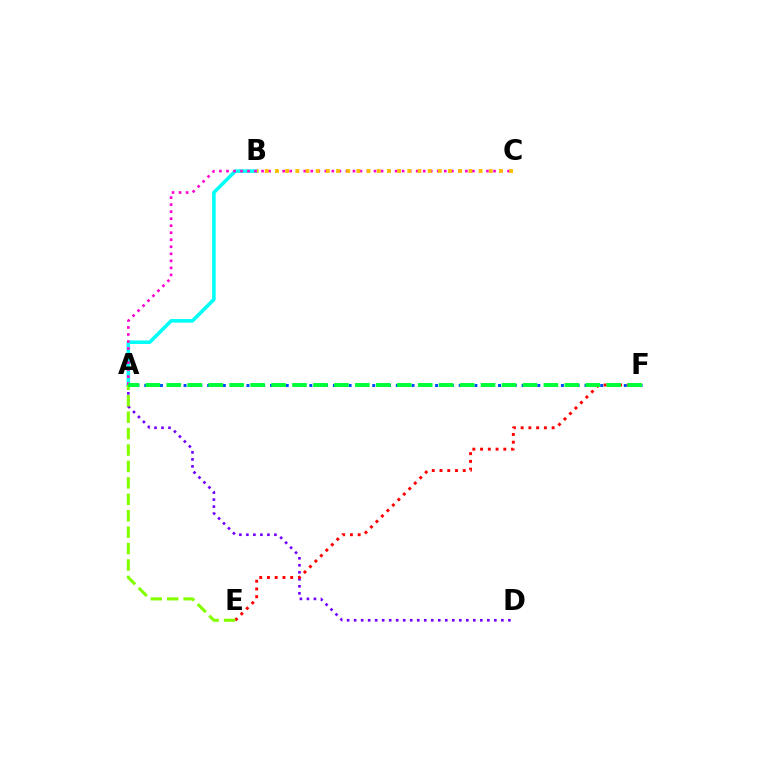{('A', 'B'): [{'color': '#00fff6', 'line_style': 'solid', 'thickness': 2.55}], ('A', 'D'): [{'color': '#7200ff', 'line_style': 'dotted', 'thickness': 1.9}], ('A', 'C'): [{'color': '#ff00cf', 'line_style': 'dotted', 'thickness': 1.91}], ('A', 'F'): [{'color': '#004bff', 'line_style': 'dotted', 'thickness': 2.14}, {'color': '#00ff39', 'line_style': 'dashed', 'thickness': 2.85}], ('E', 'F'): [{'color': '#ff0000', 'line_style': 'dotted', 'thickness': 2.1}], ('A', 'E'): [{'color': '#84ff00', 'line_style': 'dashed', 'thickness': 2.23}], ('B', 'C'): [{'color': '#ffbd00', 'line_style': 'dotted', 'thickness': 2.77}]}